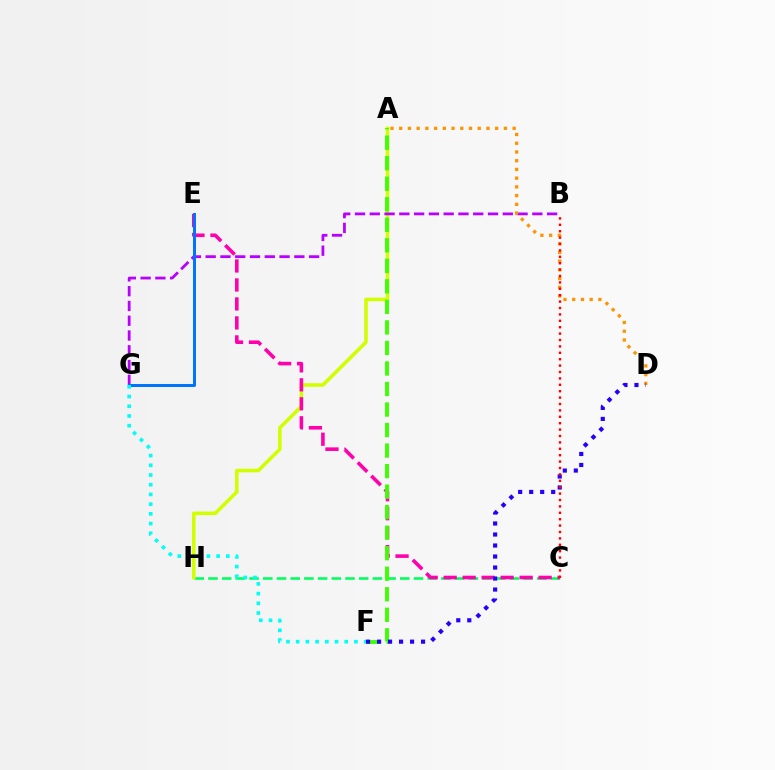{('C', 'H'): [{'color': '#00ff5c', 'line_style': 'dashed', 'thickness': 1.86}], ('A', 'H'): [{'color': '#d1ff00', 'line_style': 'solid', 'thickness': 2.56}], ('C', 'E'): [{'color': '#ff00ac', 'line_style': 'dashed', 'thickness': 2.58}], ('A', 'F'): [{'color': '#3dff00', 'line_style': 'dashed', 'thickness': 2.79}], ('B', 'G'): [{'color': '#b900ff', 'line_style': 'dashed', 'thickness': 2.01}], ('E', 'G'): [{'color': '#0074ff', 'line_style': 'solid', 'thickness': 2.15}], ('A', 'D'): [{'color': '#ff9400', 'line_style': 'dotted', 'thickness': 2.37}], ('F', 'G'): [{'color': '#00fff6', 'line_style': 'dotted', 'thickness': 2.64}], ('D', 'F'): [{'color': '#2500ff', 'line_style': 'dotted', 'thickness': 2.99}], ('B', 'C'): [{'color': '#ff0000', 'line_style': 'dotted', 'thickness': 1.74}]}